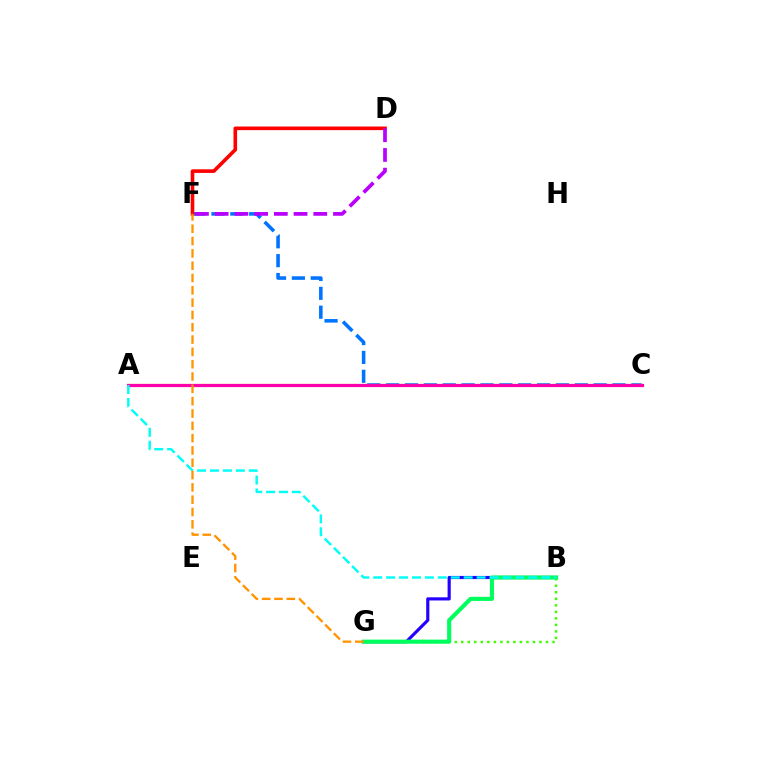{('C', 'F'): [{'color': '#0074ff', 'line_style': 'dashed', 'thickness': 2.56}], ('A', 'C'): [{'color': '#d1ff00', 'line_style': 'solid', 'thickness': 1.56}, {'color': '#ff00ac', 'line_style': 'solid', 'thickness': 2.31}], ('B', 'G'): [{'color': '#2500ff', 'line_style': 'solid', 'thickness': 2.27}, {'color': '#3dff00', 'line_style': 'dotted', 'thickness': 1.77}, {'color': '#00ff5c', 'line_style': 'solid', 'thickness': 2.94}], ('D', 'F'): [{'color': '#ff0000', 'line_style': 'solid', 'thickness': 2.6}, {'color': '#b900ff', 'line_style': 'dashed', 'thickness': 2.68}], ('A', 'B'): [{'color': '#00fff6', 'line_style': 'dashed', 'thickness': 1.76}], ('F', 'G'): [{'color': '#ff9400', 'line_style': 'dashed', 'thickness': 1.67}]}